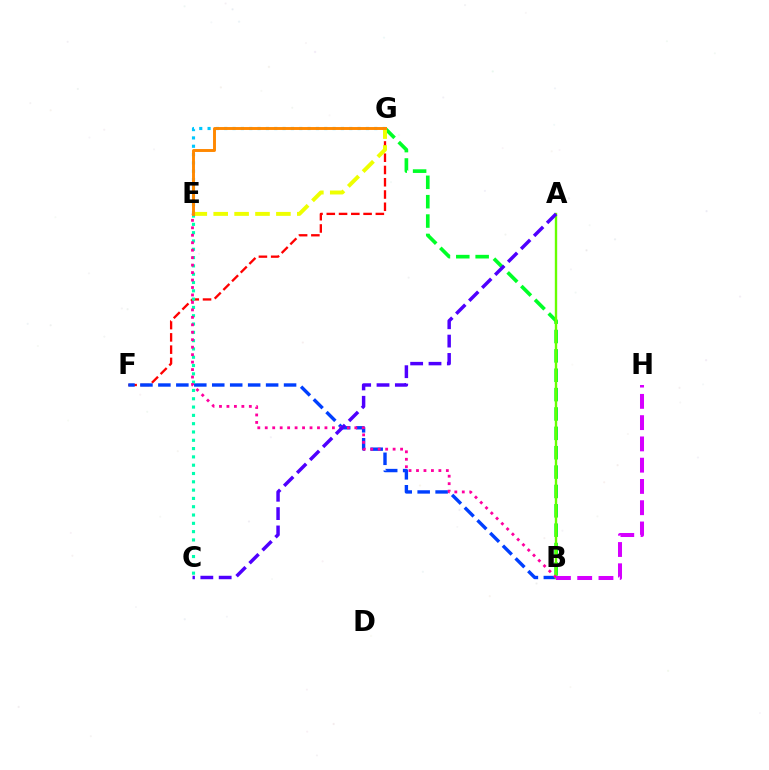{('F', 'G'): [{'color': '#ff0000', 'line_style': 'dashed', 'thickness': 1.67}], ('B', 'G'): [{'color': '#00ff27', 'line_style': 'dashed', 'thickness': 2.63}], ('B', 'F'): [{'color': '#003fff', 'line_style': 'dashed', 'thickness': 2.44}], ('A', 'B'): [{'color': '#66ff00', 'line_style': 'solid', 'thickness': 1.71}], ('E', 'G'): [{'color': '#00c7ff', 'line_style': 'dotted', 'thickness': 2.26}, {'color': '#eeff00', 'line_style': 'dashed', 'thickness': 2.84}, {'color': '#ff8800', 'line_style': 'solid', 'thickness': 2.1}], ('C', 'E'): [{'color': '#00ffaf', 'line_style': 'dotted', 'thickness': 2.26}], ('B', 'E'): [{'color': '#ff00a0', 'line_style': 'dotted', 'thickness': 2.03}], ('A', 'C'): [{'color': '#4f00ff', 'line_style': 'dashed', 'thickness': 2.49}], ('B', 'H'): [{'color': '#d600ff', 'line_style': 'dashed', 'thickness': 2.89}]}